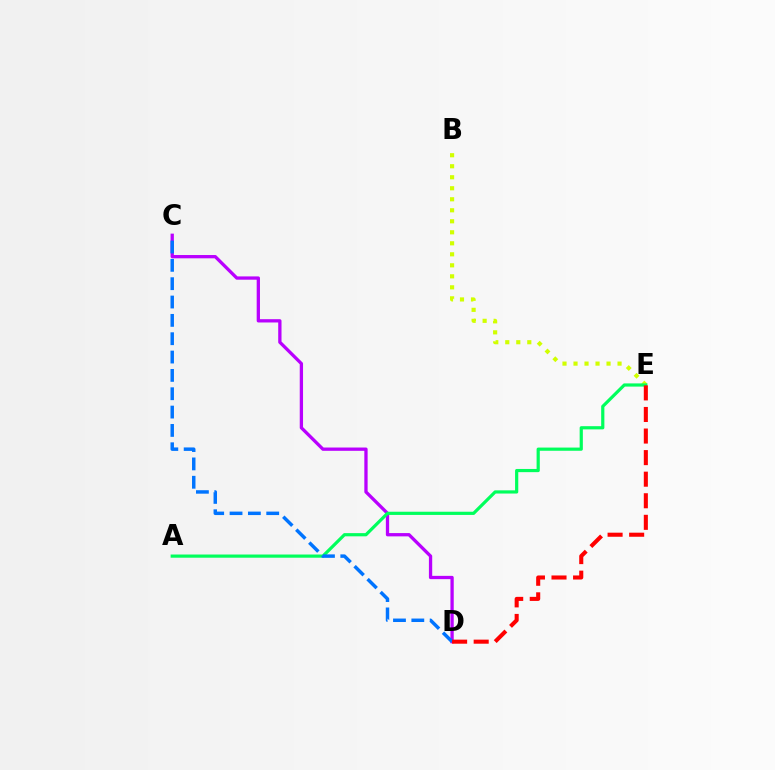{('B', 'E'): [{'color': '#d1ff00', 'line_style': 'dotted', 'thickness': 2.99}], ('C', 'D'): [{'color': '#b900ff', 'line_style': 'solid', 'thickness': 2.37}, {'color': '#0074ff', 'line_style': 'dashed', 'thickness': 2.49}], ('A', 'E'): [{'color': '#00ff5c', 'line_style': 'solid', 'thickness': 2.3}], ('D', 'E'): [{'color': '#ff0000', 'line_style': 'dashed', 'thickness': 2.93}]}